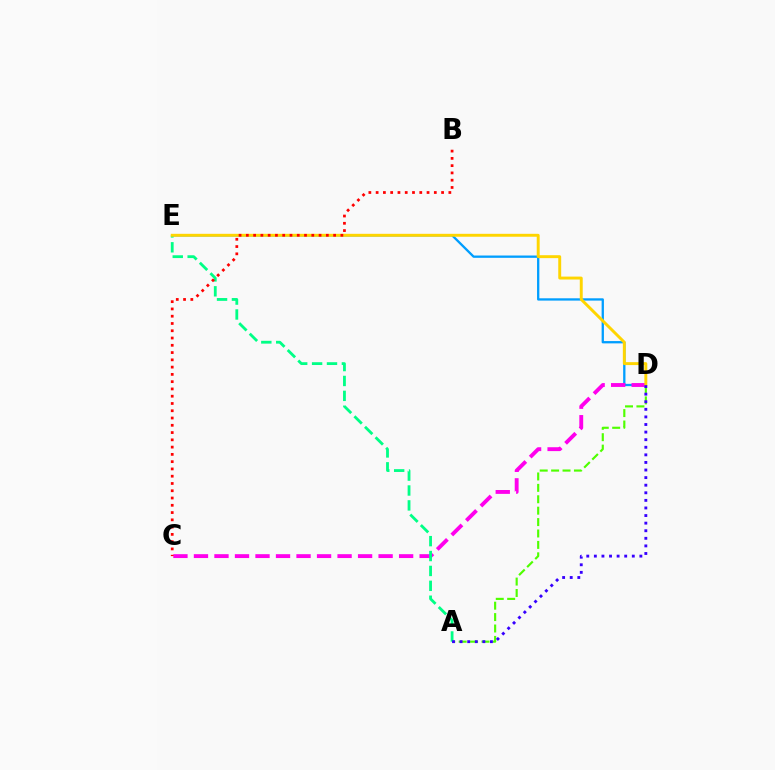{('D', 'E'): [{'color': '#009eff', 'line_style': 'solid', 'thickness': 1.66}, {'color': '#ffd500', 'line_style': 'solid', 'thickness': 2.11}], ('A', 'D'): [{'color': '#4fff00', 'line_style': 'dashed', 'thickness': 1.55}, {'color': '#3700ff', 'line_style': 'dotted', 'thickness': 2.06}], ('C', 'D'): [{'color': '#ff00ed', 'line_style': 'dashed', 'thickness': 2.79}], ('A', 'E'): [{'color': '#00ff86', 'line_style': 'dashed', 'thickness': 2.02}], ('B', 'C'): [{'color': '#ff0000', 'line_style': 'dotted', 'thickness': 1.98}]}